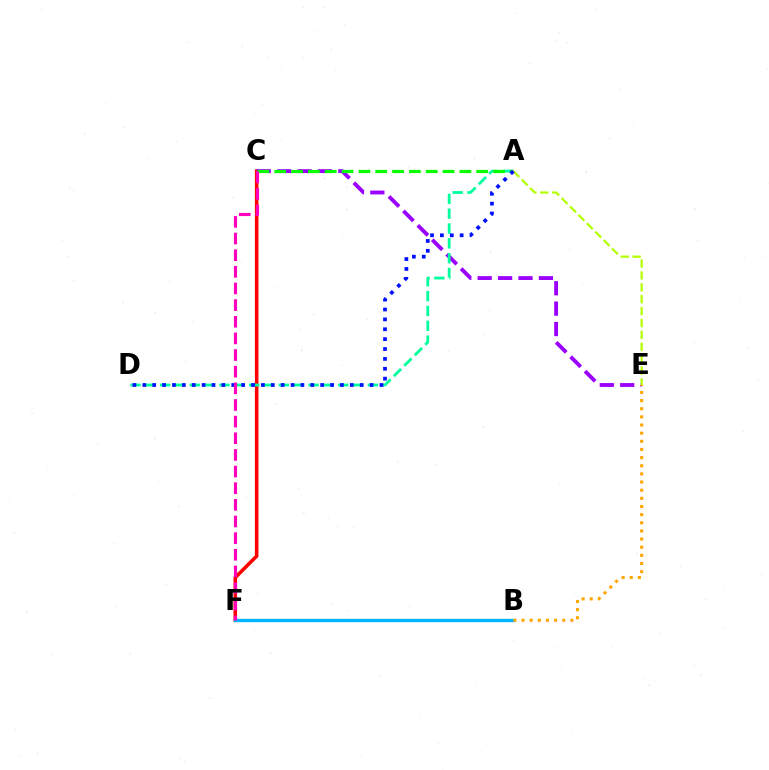{('C', 'F'): [{'color': '#ff0000', 'line_style': 'solid', 'thickness': 2.57}, {'color': '#ff00bd', 'line_style': 'dashed', 'thickness': 2.26}], ('C', 'E'): [{'color': '#9b00ff', 'line_style': 'dashed', 'thickness': 2.77}], ('A', 'D'): [{'color': '#00ff9d', 'line_style': 'dashed', 'thickness': 2.02}, {'color': '#0010ff', 'line_style': 'dotted', 'thickness': 2.68}], ('B', 'F'): [{'color': '#00b5ff', 'line_style': 'solid', 'thickness': 2.42}], ('A', 'C'): [{'color': '#08ff00', 'line_style': 'dashed', 'thickness': 2.29}], ('A', 'E'): [{'color': '#b3ff00', 'line_style': 'dashed', 'thickness': 1.62}], ('B', 'E'): [{'color': '#ffa500', 'line_style': 'dotted', 'thickness': 2.21}]}